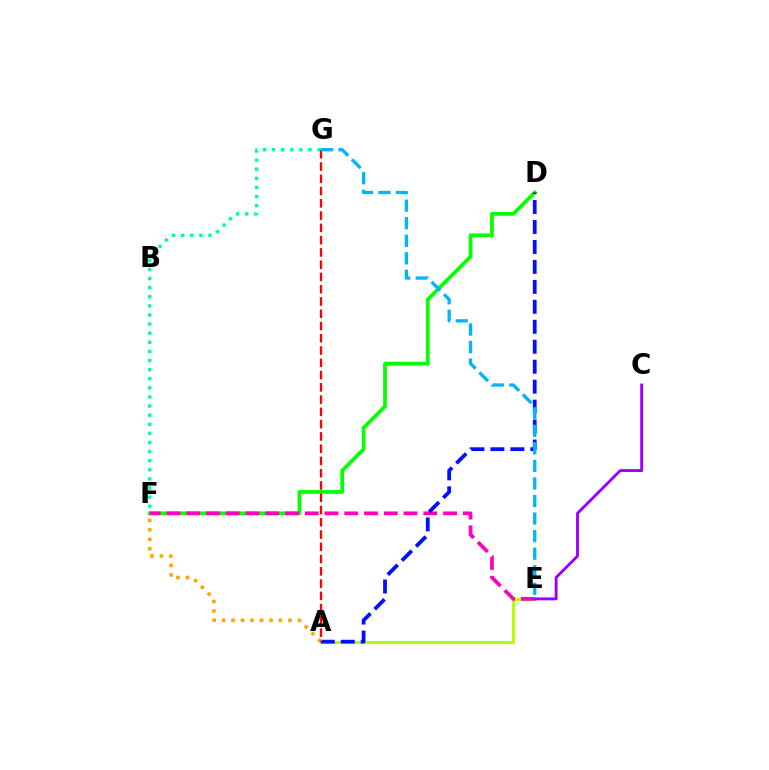{('A', 'E'): [{'color': '#b3ff00', 'line_style': 'solid', 'thickness': 2.19}], ('D', 'F'): [{'color': '#08ff00', 'line_style': 'solid', 'thickness': 2.7}], ('E', 'F'): [{'color': '#ff00bd', 'line_style': 'dashed', 'thickness': 2.68}], ('F', 'G'): [{'color': '#00ff9d', 'line_style': 'dotted', 'thickness': 2.47}], ('A', 'D'): [{'color': '#0010ff', 'line_style': 'dashed', 'thickness': 2.71}], ('A', 'F'): [{'color': '#ffa500', 'line_style': 'dotted', 'thickness': 2.58}], ('C', 'E'): [{'color': '#9b00ff', 'line_style': 'solid', 'thickness': 2.07}], ('A', 'G'): [{'color': '#ff0000', 'line_style': 'dashed', 'thickness': 1.67}], ('E', 'G'): [{'color': '#00b5ff', 'line_style': 'dashed', 'thickness': 2.38}]}